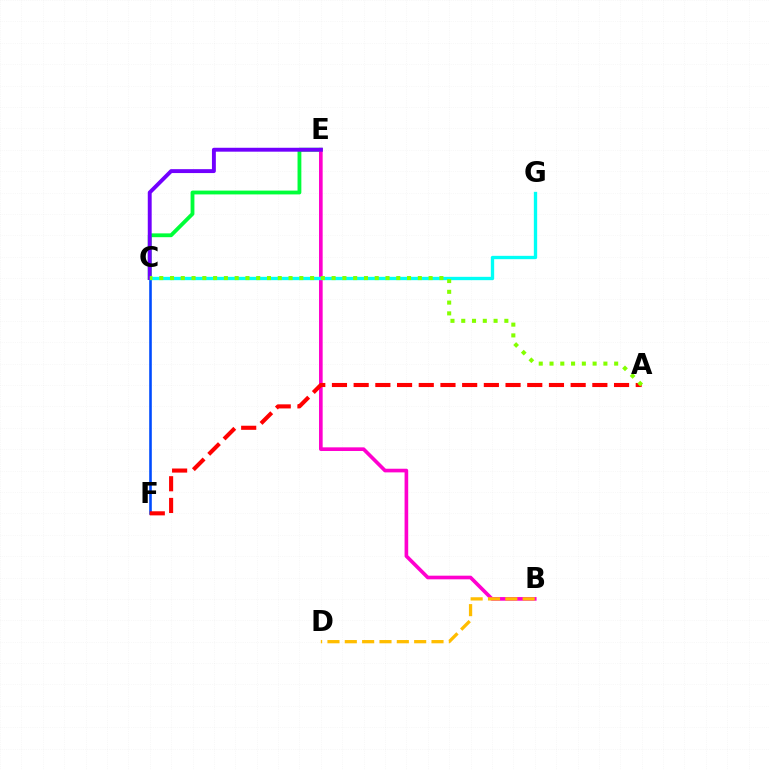{('C', 'E'): [{'color': '#00ff39', 'line_style': 'solid', 'thickness': 2.75}, {'color': '#7200ff', 'line_style': 'solid', 'thickness': 2.81}], ('C', 'F'): [{'color': '#004bff', 'line_style': 'solid', 'thickness': 1.88}], ('B', 'E'): [{'color': '#ff00cf', 'line_style': 'solid', 'thickness': 2.63}], ('A', 'F'): [{'color': '#ff0000', 'line_style': 'dashed', 'thickness': 2.95}], ('C', 'G'): [{'color': '#00fff6', 'line_style': 'solid', 'thickness': 2.4}], ('B', 'D'): [{'color': '#ffbd00', 'line_style': 'dashed', 'thickness': 2.36}], ('A', 'C'): [{'color': '#84ff00', 'line_style': 'dotted', 'thickness': 2.93}]}